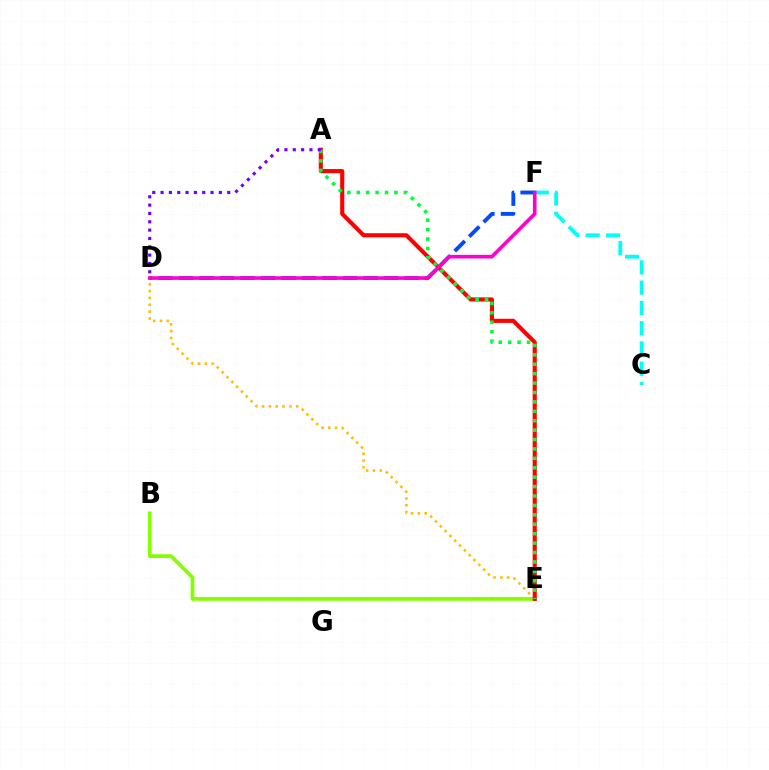{('C', 'F'): [{'color': '#00fff6', 'line_style': 'dashed', 'thickness': 2.75}], ('B', 'E'): [{'color': '#84ff00', 'line_style': 'solid', 'thickness': 2.7}], ('D', 'F'): [{'color': '#004bff', 'line_style': 'dashed', 'thickness': 2.78}, {'color': '#ff00cf', 'line_style': 'solid', 'thickness': 2.6}], ('D', 'E'): [{'color': '#ffbd00', 'line_style': 'dotted', 'thickness': 1.85}], ('A', 'E'): [{'color': '#ff0000', 'line_style': 'solid', 'thickness': 2.96}, {'color': '#00ff39', 'line_style': 'dotted', 'thickness': 2.56}], ('A', 'D'): [{'color': '#7200ff', 'line_style': 'dotted', 'thickness': 2.26}]}